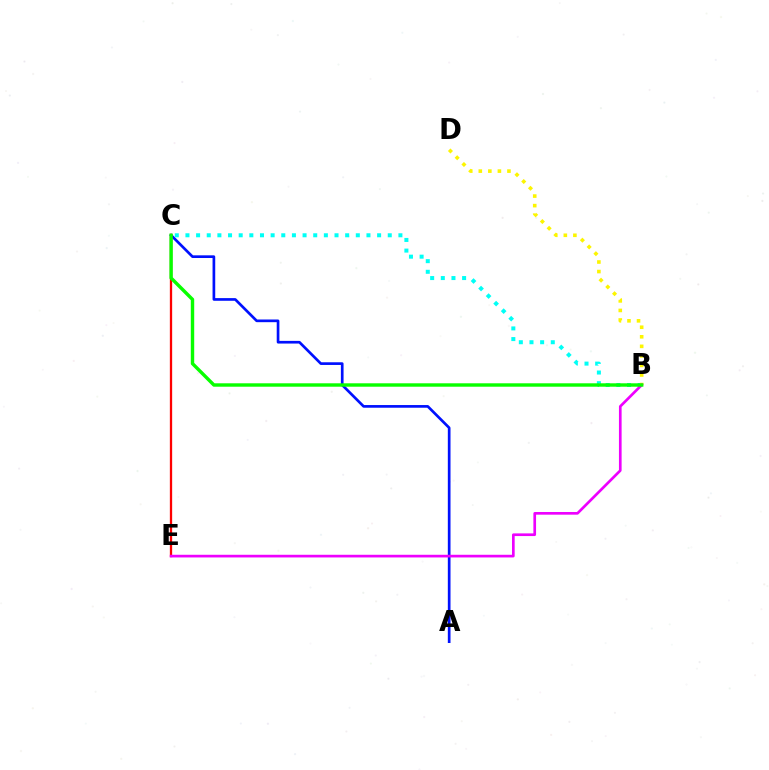{('C', 'E'): [{'color': '#ff0000', 'line_style': 'solid', 'thickness': 1.66}], ('A', 'C'): [{'color': '#0010ff', 'line_style': 'solid', 'thickness': 1.93}], ('B', 'C'): [{'color': '#00fff6', 'line_style': 'dotted', 'thickness': 2.89}, {'color': '#08ff00', 'line_style': 'solid', 'thickness': 2.46}], ('B', 'D'): [{'color': '#fcf500', 'line_style': 'dotted', 'thickness': 2.59}], ('B', 'E'): [{'color': '#ee00ff', 'line_style': 'solid', 'thickness': 1.93}]}